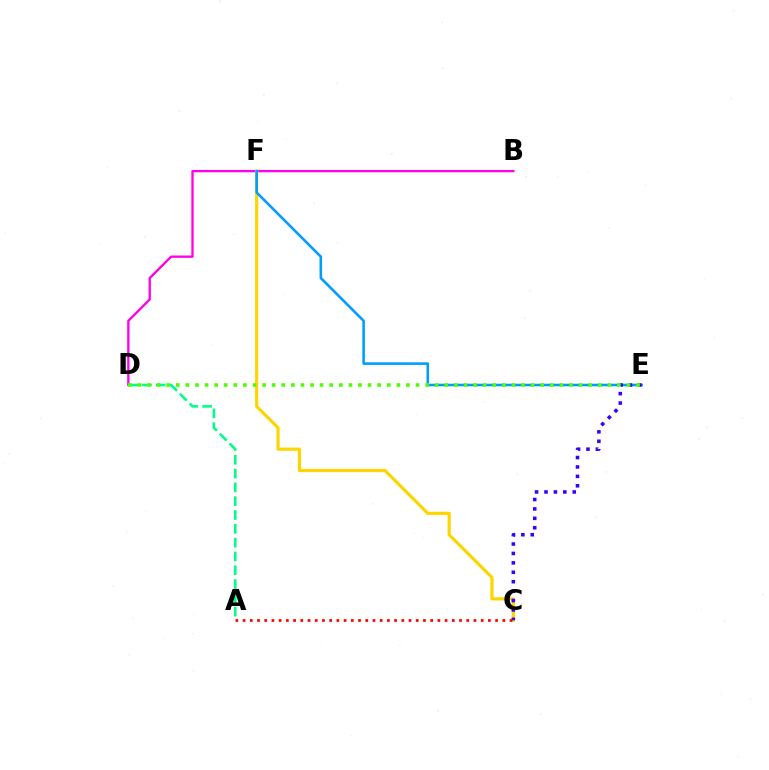{('B', 'D'): [{'color': '#ff00ed', 'line_style': 'solid', 'thickness': 1.67}], ('C', 'F'): [{'color': '#ffd500', 'line_style': 'solid', 'thickness': 2.28}], ('E', 'F'): [{'color': '#009eff', 'line_style': 'solid', 'thickness': 1.87}], ('C', 'E'): [{'color': '#3700ff', 'line_style': 'dotted', 'thickness': 2.56}], ('A', 'C'): [{'color': '#ff0000', 'line_style': 'dotted', 'thickness': 1.96}], ('A', 'D'): [{'color': '#00ff86', 'line_style': 'dashed', 'thickness': 1.88}], ('D', 'E'): [{'color': '#4fff00', 'line_style': 'dotted', 'thickness': 2.61}]}